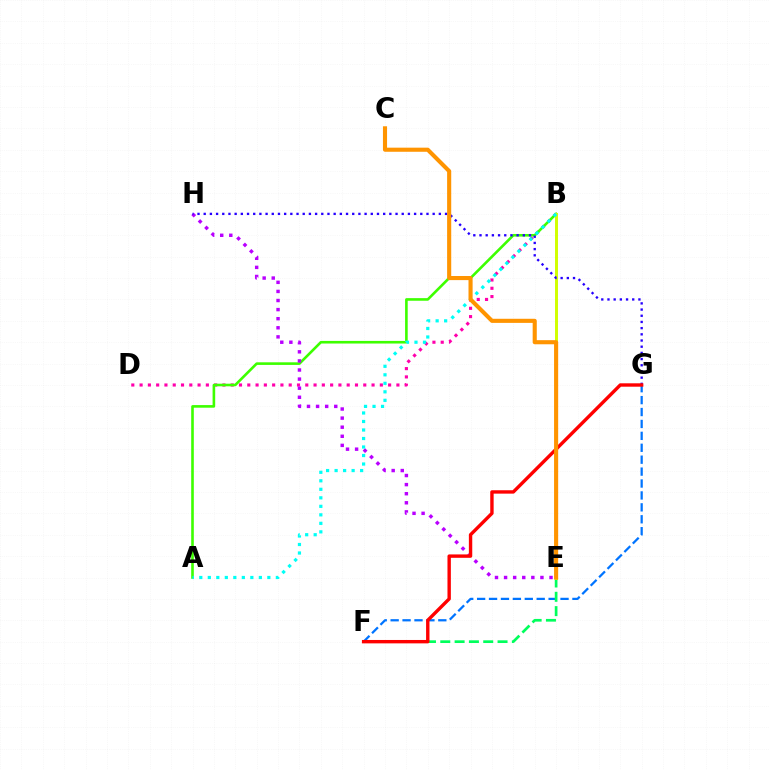{('B', 'D'): [{'color': '#ff00ac', 'line_style': 'dotted', 'thickness': 2.25}], ('A', 'B'): [{'color': '#3dff00', 'line_style': 'solid', 'thickness': 1.88}, {'color': '#00fff6', 'line_style': 'dotted', 'thickness': 2.31}], ('F', 'G'): [{'color': '#0074ff', 'line_style': 'dashed', 'thickness': 1.62}, {'color': '#ff0000', 'line_style': 'solid', 'thickness': 2.44}], ('E', 'H'): [{'color': '#b900ff', 'line_style': 'dotted', 'thickness': 2.47}], ('E', 'F'): [{'color': '#00ff5c', 'line_style': 'dashed', 'thickness': 1.94}], ('B', 'E'): [{'color': '#d1ff00', 'line_style': 'solid', 'thickness': 2.13}], ('G', 'H'): [{'color': '#2500ff', 'line_style': 'dotted', 'thickness': 1.68}], ('C', 'E'): [{'color': '#ff9400', 'line_style': 'solid', 'thickness': 2.96}]}